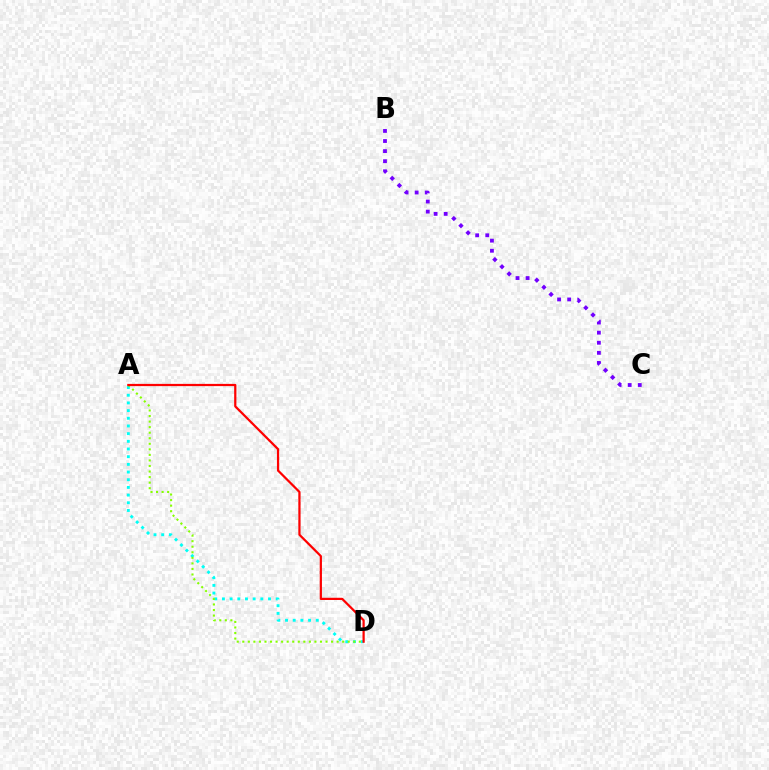{('B', 'C'): [{'color': '#7200ff', 'line_style': 'dotted', 'thickness': 2.74}], ('A', 'D'): [{'color': '#00fff6', 'line_style': 'dotted', 'thickness': 2.09}, {'color': '#84ff00', 'line_style': 'dotted', 'thickness': 1.51}, {'color': '#ff0000', 'line_style': 'solid', 'thickness': 1.6}]}